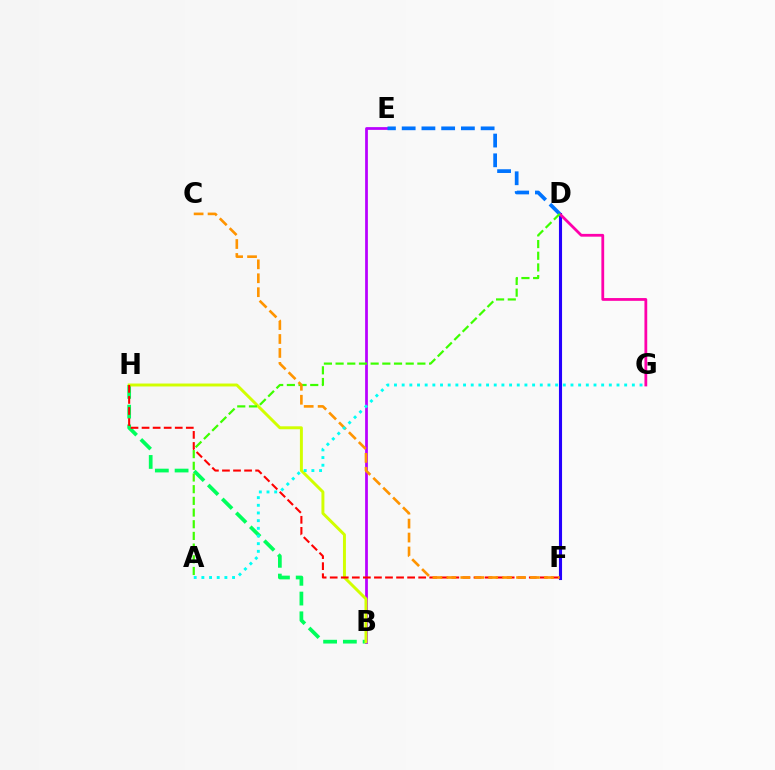{('B', 'E'): [{'color': '#b900ff', 'line_style': 'solid', 'thickness': 1.98}], ('B', 'H'): [{'color': '#00ff5c', 'line_style': 'dashed', 'thickness': 2.68}, {'color': '#d1ff00', 'line_style': 'solid', 'thickness': 2.12}], ('D', 'F'): [{'color': '#2500ff', 'line_style': 'solid', 'thickness': 2.23}], ('D', 'G'): [{'color': '#ff00ac', 'line_style': 'solid', 'thickness': 2.0}], ('D', 'E'): [{'color': '#0074ff', 'line_style': 'dashed', 'thickness': 2.68}], ('F', 'H'): [{'color': '#ff0000', 'line_style': 'dashed', 'thickness': 1.5}], ('A', 'D'): [{'color': '#3dff00', 'line_style': 'dashed', 'thickness': 1.59}], ('C', 'F'): [{'color': '#ff9400', 'line_style': 'dashed', 'thickness': 1.89}], ('A', 'G'): [{'color': '#00fff6', 'line_style': 'dotted', 'thickness': 2.08}]}